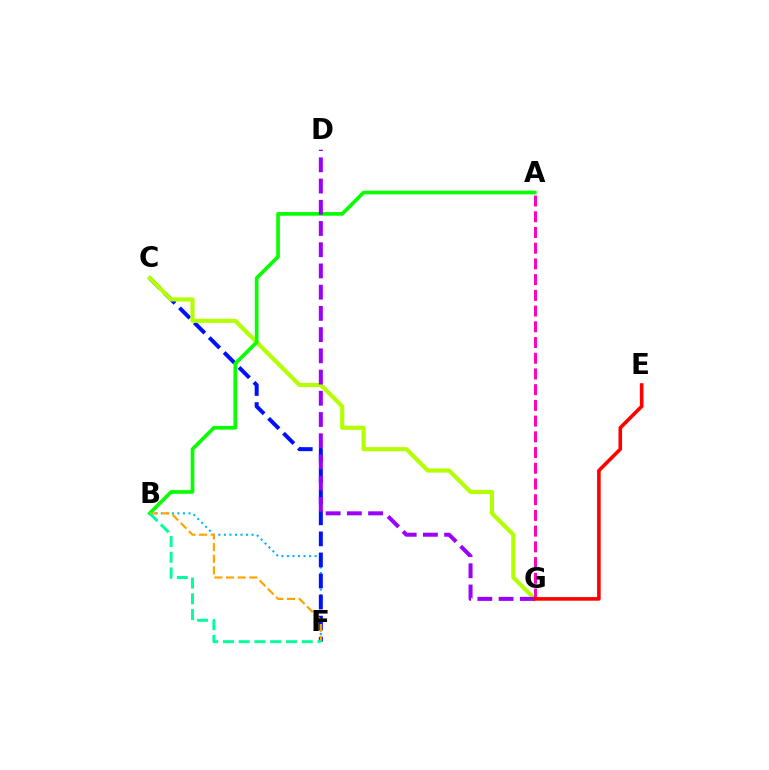{('B', 'F'): [{'color': '#00b5ff', 'line_style': 'dotted', 'thickness': 1.5}, {'color': '#ffa500', 'line_style': 'dashed', 'thickness': 1.58}, {'color': '#00ff9d', 'line_style': 'dashed', 'thickness': 2.14}], ('C', 'F'): [{'color': '#0010ff', 'line_style': 'dashed', 'thickness': 2.86}], ('C', 'G'): [{'color': '#b3ff00', 'line_style': 'solid', 'thickness': 2.98}], ('A', 'G'): [{'color': '#ff00bd', 'line_style': 'dashed', 'thickness': 2.14}], ('A', 'B'): [{'color': '#08ff00', 'line_style': 'solid', 'thickness': 2.65}], ('D', 'G'): [{'color': '#9b00ff', 'line_style': 'dashed', 'thickness': 2.88}], ('E', 'G'): [{'color': '#ff0000', 'line_style': 'solid', 'thickness': 2.59}]}